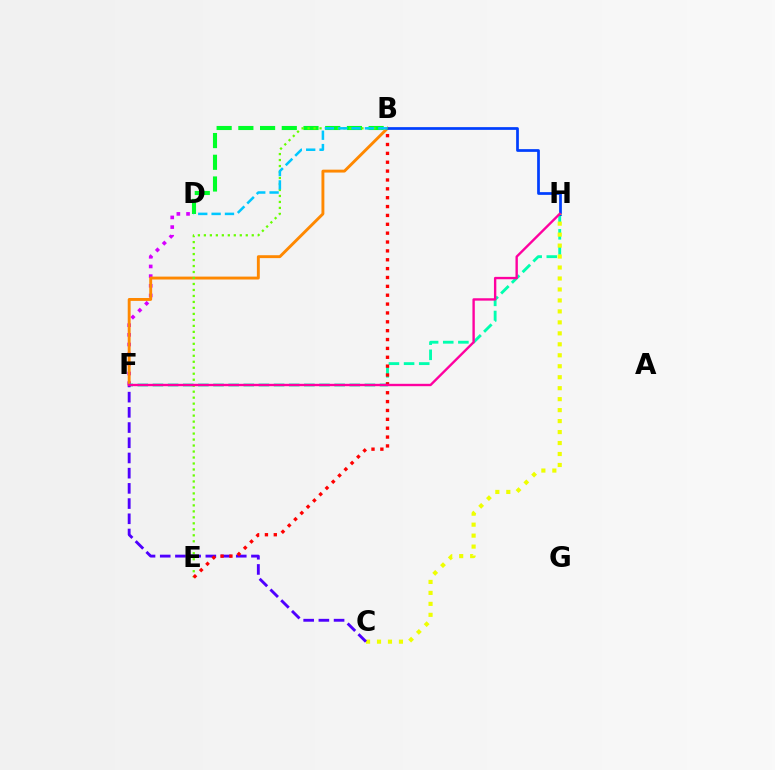{('B', 'D'): [{'color': '#00ff27', 'line_style': 'dashed', 'thickness': 2.95}, {'color': '#00c7ff', 'line_style': 'dashed', 'thickness': 1.82}], ('D', 'F'): [{'color': '#d600ff', 'line_style': 'dotted', 'thickness': 2.63}], ('B', 'F'): [{'color': '#ff8800', 'line_style': 'solid', 'thickness': 2.09}], ('F', 'H'): [{'color': '#00ffaf', 'line_style': 'dashed', 'thickness': 2.06}, {'color': '#ff00a0', 'line_style': 'solid', 'thickness': 1.71}], ('B', 'H'): [{'color': '#003fff', 'line_style': 'solid', 'thickness': 1.96}], ('B', 'E'): [{'color': '#66ff00', 'line_style': 'dotted', 'thickness': 1.63}, {'color': '#ff0000', 'line_style': 'dotted', 'thickness': 2.41}], ('C', 'H'): [{'color': '#eeff00', 'line_style': 'dotted', 'thickness': 2.98}], ('C', 'F'): [{'color': '#4f00ff', 'line_style': 'dashed', 'thickness': 2.07}]}